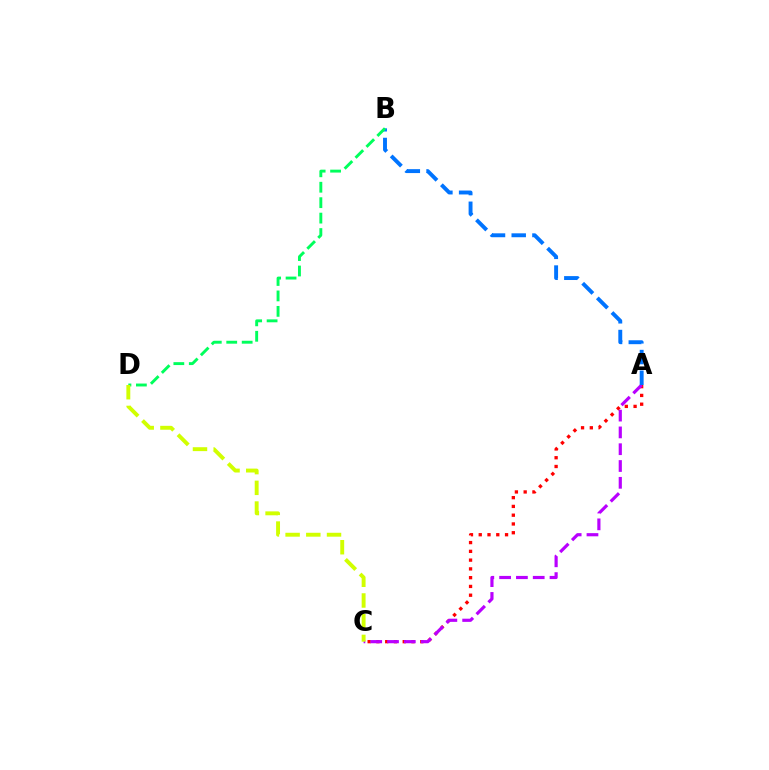{('A', 'C'): [{'color': '#ff0000', 'line_style': 'dotted', 'thickness': 2.38}, {'color': '#b900ff', 'line_style': 'dashed', 'thickness': 2.28}], ('A', 'B'): [{'color': '#0074ff', 'line_style': 'dashed', 'thickness': 2.81}], ('B', 'D'): [{'color': '#00ff5c', 'line_style': 'dashed', 'thickness': 2.1}], ('C', 'D'): [{'color': '#d1ff00', 'line_style': 'dashed', 'thickness': 2.81}]}